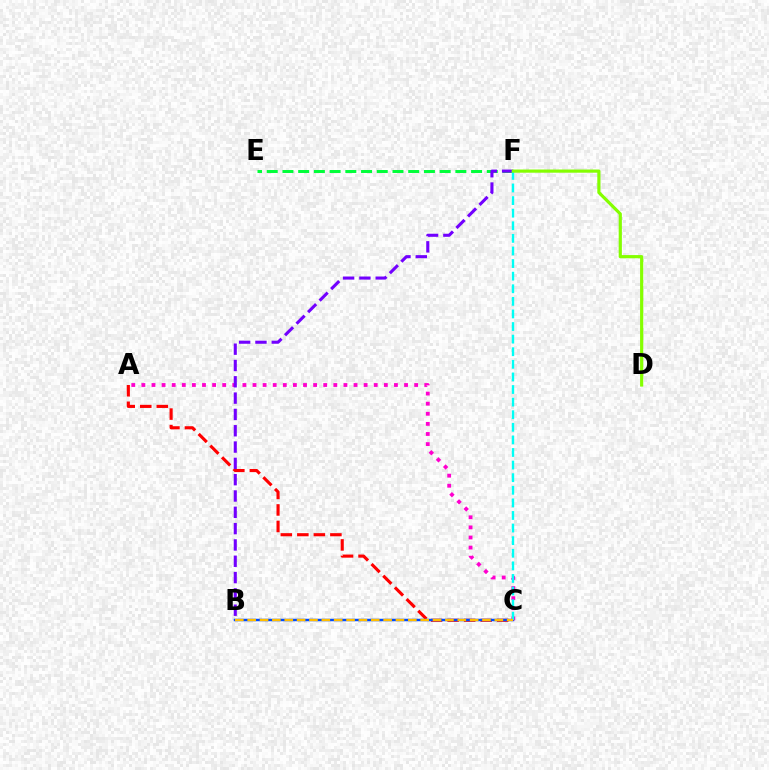{('A', 'C'): [{'color': '#ff0000', 'line_style': 'dashed', 'thickness': 2.24}, {'color': '#ff00cf', 'line_style': 'dotted', 'thickness': 2.74}], ('B', 'C'): [{'color': '#004bff', 'line_style': 'solid', 'thickness': 1.78}, {'color': '#ffbd00', 'line_style': 'dashed', 'thickness': 1.68}], ('E', 'F'): [{'color': '#00ff39', 'line_style': 'dashed', 'thickness': 2.14}], ('B', 'F'): [{'color': '#7200ff', 'line_style': 'dashed', 'thickness': 2.22}], ('C', 'F'): [{'color': '#00fff6', 'line_style': 'dashed', 'thickness': 1.71}], ('D', 'F'): [{'color': '#84ff00', 'line_style': 'solid', 'thickness': 2.29}]}